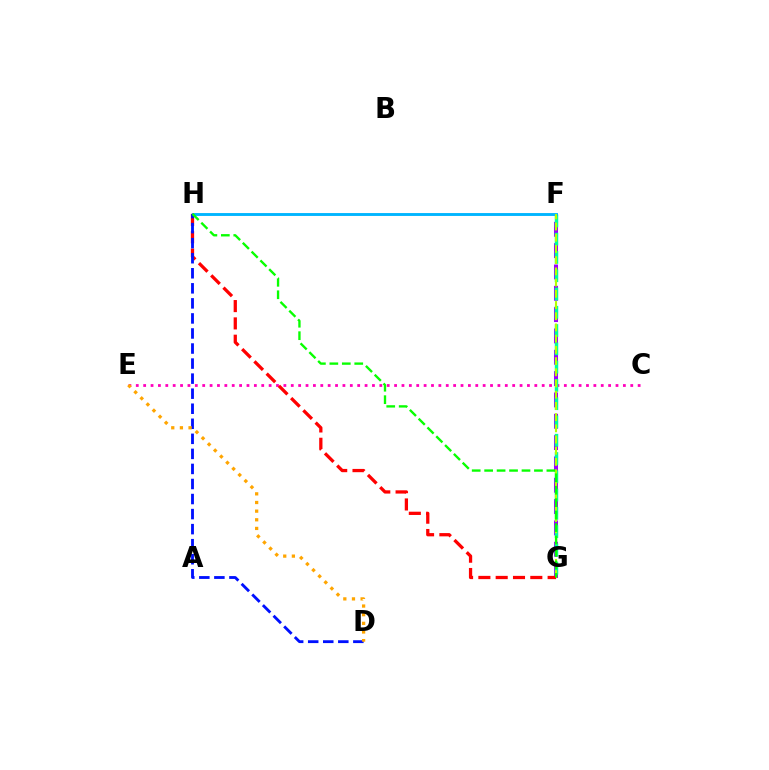{('F', 'G'): [{'color': '#9b00ff', 'line_style': 'dashed', 'thickness': 2.9}, {'color': '#00ff9d', 'line_style': 'dashed', 'thickness': 2.48}, {'color': '#b3ff00', 'line_style': 'dashed', 'thickness': 1.52}], ('C', 'E'): [{'color': '#ff00bd', 'line_style': 'dotted', 'thickness': 2.01}], ('F', 'H'): [{'color': '#00b5ff', 'line_style': 'solid', 'thickness': 2.08}], ('G', 'H'): [{'color': '#ff0000', 'line_style': 'dashed', 'thickness': 2.35}, {'color': '#08ff00', 'line_style': 'dashed', 'thickness': 1.69}], ('D', 'H'): [{'color': '#0010ff', 'line_style': 'dashed', 'thickness': 2.04}], ('D', 'E'): [{'color': '#ffa500', 'line_style': 'dotted', 'thickness': 2.35}]}